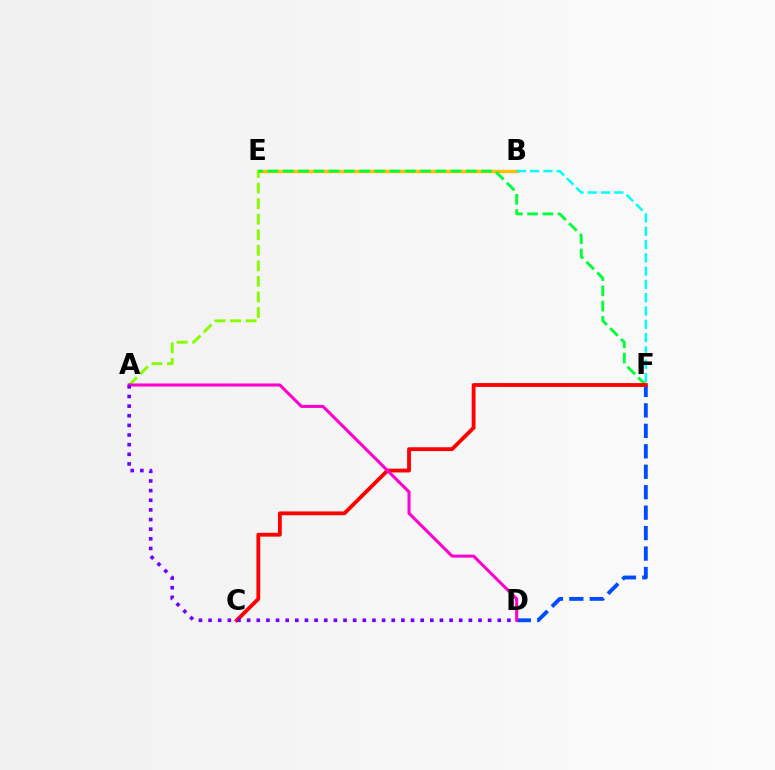{('B', 'E'): [{'color': '#ffbd00', 'line_style': 'solid', 'thickness': 2.44}], ('A', 'E'): [{'color': '#84ff00', 'line_style': 'dashed', 'thickness': 2.11}], ('D', 'F'): [{'color': '#004bff', 'line_style': 'dashed', 'thickness': 2.78}], ('E', 'F'): [{'color': '#00ff39', 'line_style': 'dashed', 'thickness': 2.07}], ('C', 'F'): [{'color': '#ff0000', 'line_style': 'solid', 'thickness': 2.75}], ('B', 'F'): [{'color': '#00fff6', 'line_style': 'dashed', 'thickness': 1.81}], ('A', 'D'): [{'color': '#ff00cf', 'line_style': 'solid', 'thickness': 2.2}, {'color': '#7200ff', 'line_style': 'dotted', 'thickness': 2.62}]}